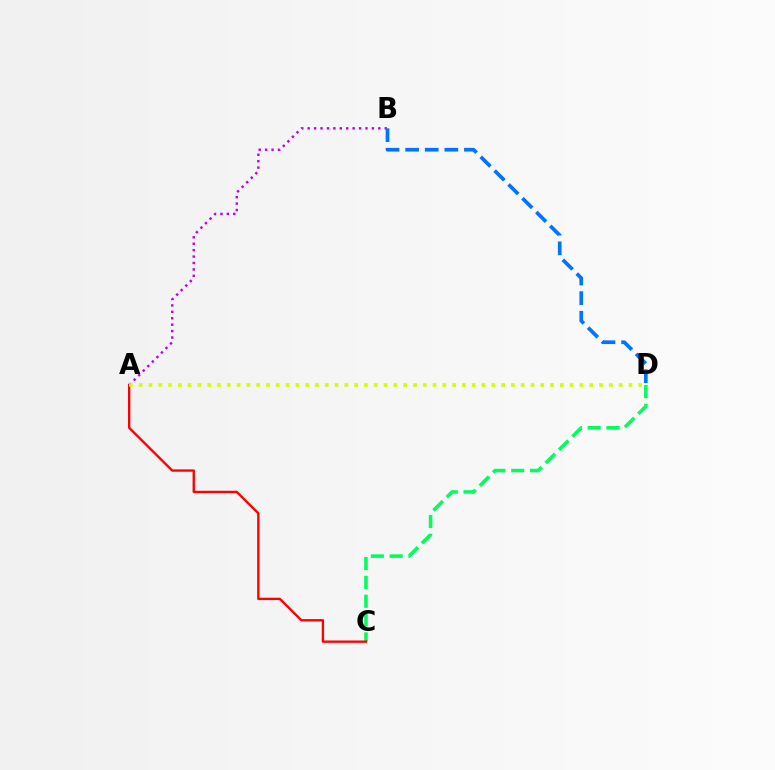{('C', 'D'): [{'color': '#00ff5c', 'line_style': 'dashed', 'thickness': 2.56}], ('A', 'C'): [{'color': '#ff0000', 'line_style': 'solid', 'thickness': 1.69}], ('A', 'B'): [{'color': '#b900ff', 'line_style': 'dotted', 'thickness': 1.74}], ('A', 'D'): [{'color': '#d1ff00', 'line_style': 'dotted', 'thickness': 2.66}], ('B', 'D'): [{'color': '#0074ff', 'line_style': 'dashed', 'thickness': 2.66}]}